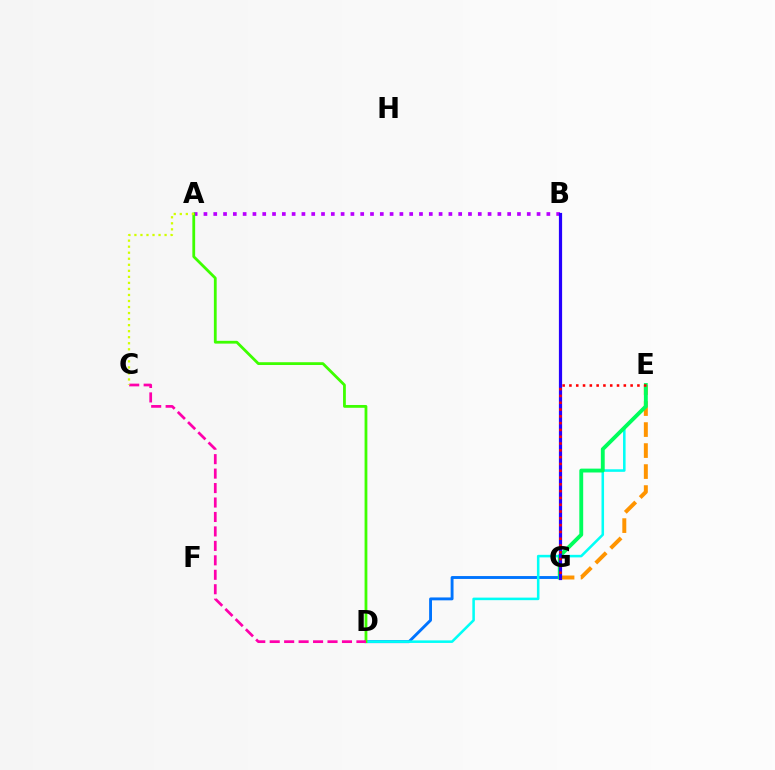{('D', 'G'): [{'color': '#0074ff', 'line_style': 'solid', 'thickness': 2.08}], ('A', 'B'): [{'color': '#b900ff', 'line_style': 'dotted', 'thickness': 2.66}], ('D', 'E'): [{'color': '#00fff6', 'line_style': 'solid', 'thickness': 1.84}], ('E', 'G'): [{'color': '#ff9400', 'line_style': 'dashed', 'thickness': 2.85}, {'color': '#00ff5c', 'line_style': 'solid', 'thickness': 2.79}, {'color': '#ff0000', 'line_style': 'dotted', 'thickness': 1.85}], ('A', 'D'): [{'color': '#3dff00', 'line_style': 'solid', 'thickness': 2.01}], ('B', 'G'): [{'color': '#2500ff', 'line_style': 'solid', 'thickness': 2.31}], ('C', 'D'): [{'color': '#ff00ac', 'line_style': 'dashed', 'thickness': 1.96}], ('A', 'C'): [{'color': '#d1ff00', 'line_style': 'dotted', 'thickness': 1.64}]}